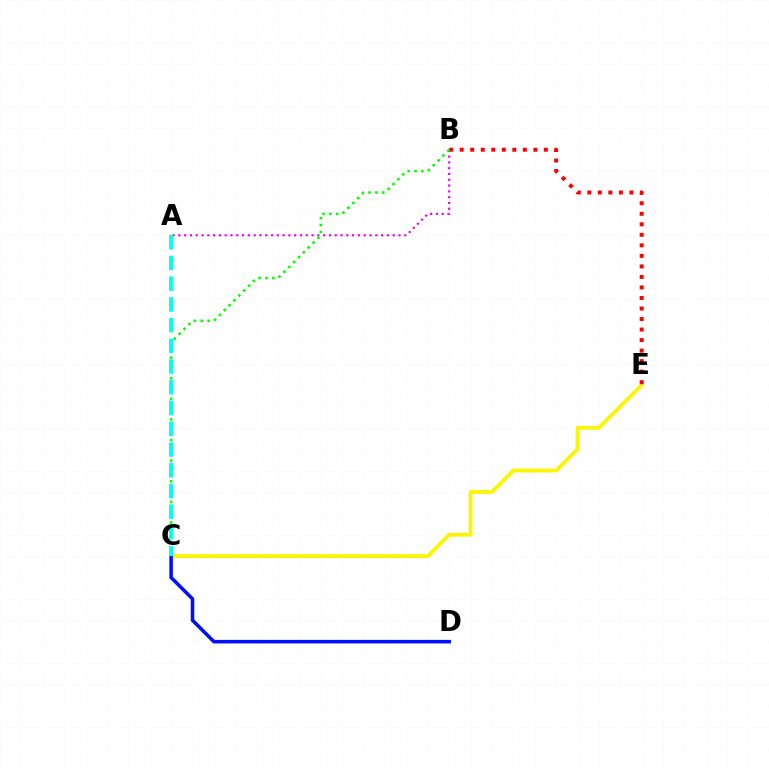{('C', 'E'): [{'color': '#fcf500', 'line_style': 'solid', 'thickness': 2.74}], ('B', 'E'): [{'color': '#ff0000', 'line_style': 'dotted', 'thickness': 2.86}], ('C', 'D'): [{'color': '#0010ff', 'line_style': 'solid', 'thickness': 2.55}], ('A', 'B'): [{'color': '#ee00ff', 'line_style': 'dotted', 'thickness': 1.57}], ('B', 'C'): [{'color': '#08ff00', 'line_style': 'dotted', 'thickness': 1.87}], ('A', 'C'): [{'color': '#00fff6', 'line_style': 'dashed', 'thickness': 2.82}]}